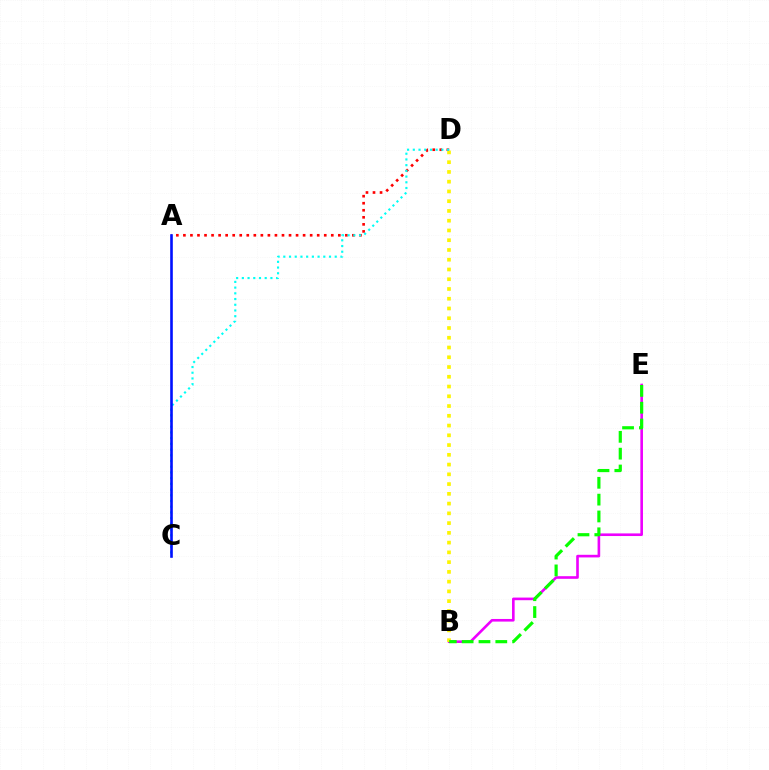{('A', 'D'): [{'color': '#ff0000', 'line_style': 'dotted', 'thickness': 1.91}], ('B', 'E'): [{'color': '#ee00ff', 'line_style': 'solid', 'thickness': 1.89}, {'color': '#08ff00', 'line_style': 'dashed', 'thickness': 2.29}], ('B', 'D'): [{'color': '#fcf500', 'line_style': 'dotted', 'thickness': 2.65}], ('C', 'D'): [{'color': '#00fff6', 'line_style': 'dotted', 'thickness': 1.55}], ('A', 'C'): [{'color': '#0010ff', 'line_style': 'solid', 'thickness': 1.89}]}